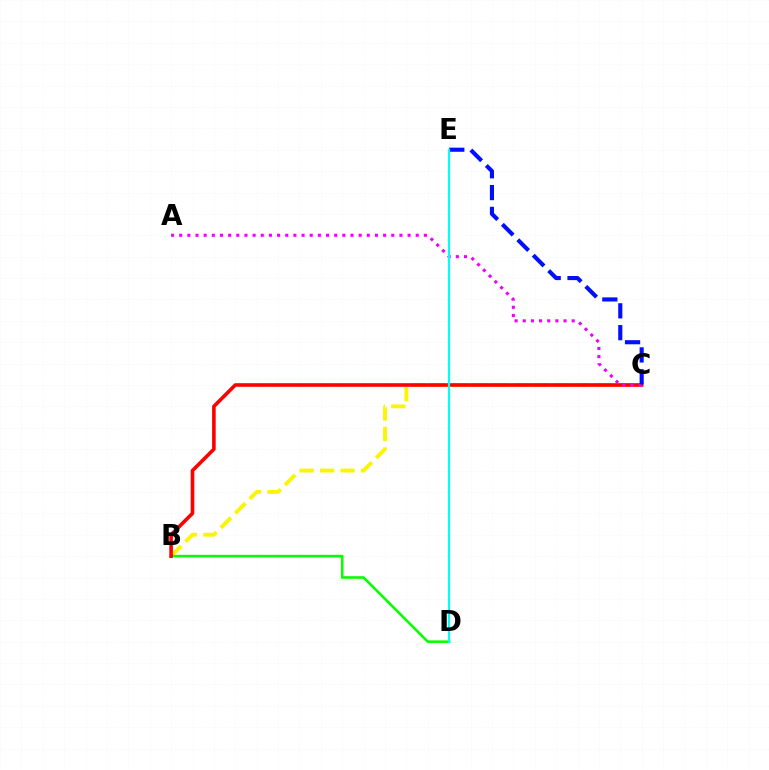{('B', 'C'): [{'color': '#fcf500', 'line_style': 'dashed', 'thickness': 2.78}, {'color': '#ff0000', 'line_style': 'solid', 'thickness': 2.6}], ('B', 'D'): [{'color': '#08ff00', 'line_style': 'solid', 'thickness': 1.87}], ('A', 'C'): [{'color': '#ee00ff', 'line_style': 'dotted', 'thickness': 2.22}], ('C', 'E'): [{'color': '#0010ff', 'line_style': 'dashed', 'thickness': 2.97}], ('D', 'E'): [{'color': '#00fff6', 'line_style': 'solid', 'thickness': 1.58}]}